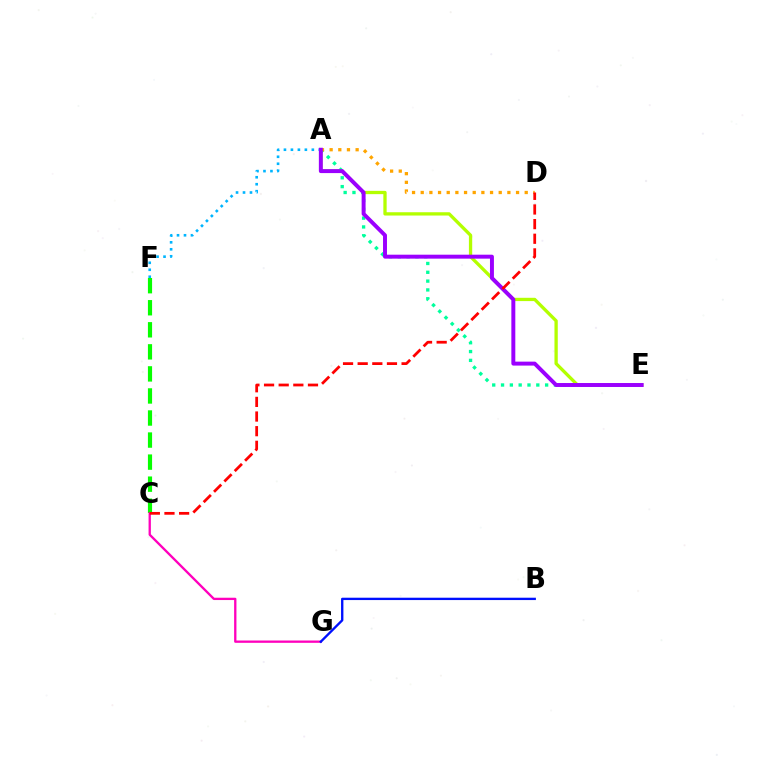{('C', 'F'): [{'color': '#08ff00', 'line_style': 'dashed', 'thickness': 3.0}], ('C', 'G'): [{'color': '#ff00bd', 'line_style': 'solid', 'thickness': 1.67}], ('A', 'E'): [{'color': '#00ff9d', 'line_style': 'dotted', 'thickness': 2.4}, {'color': '#b3ff00', 'line_style': 'solid', 'thickness': 2.37}, {'color': '#9b00ff', 'line_style': 'solid', 'thickness': 2.84}], ('A', 'F'): [{'color': '#00b5ff', 'line_style': 'dotted', 'thickness': 1.9}], ('B', 'G'): [{'color': '#0010ff', 'line_style': 'solid', 'thickness': 1.69}], ('A', 'D'): [{'color': '#ffa500', 'line_style': 'dotted', 'thickness': 2.35}], ('C', 'D'): [{'color': '#ff0000', 'line_style': 'dashed', 'thickness': 1.99}]}